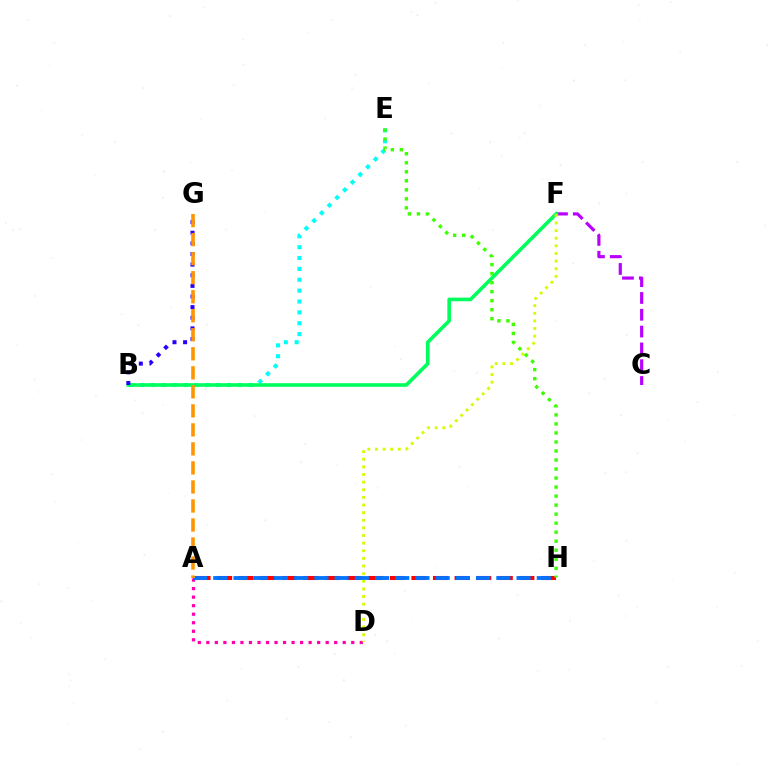{('A', 'D'): [{'color': '#ff00ac', 'line_style': 'dotted', 'thickness': 2.32}], ('C', 'F'): [{'color': '#b900ff', 'line_style': 'dashed', 'thickness': 2.28}], ('B', 'E'): [{'color': '#00fff6', 'line_style': 'dotted', 'thickness': 2.95}], ('B', 'F'): [{'color': '#00ff5c', 'line_style': 'solid', 'thickness': 2.61}], ('B', 'G'): [{'color': '#2500ff', 'line_style': 'dotted', 'thickness': 2.89}], ('D', 'F'): [{'color': '#d1ff00', 'line_style': 'dotted', 'thickness': 2.07}], ('A', 'H'): [{'color': '#ff0000', 'line_style': 'dashed', 'thickness': 2.93}, {'color': '#0074ff', 'line_style': 'dashed', 'thickness': 2.75}], ('A', 'G'): [{'color': '#ff9400', 'line_style': 'dashed', 'thickness': 2.58}], ('E', 'H'): [{'color': '#3dff00', 'line_style': 'dotted', 'thickness': 2.45}]}